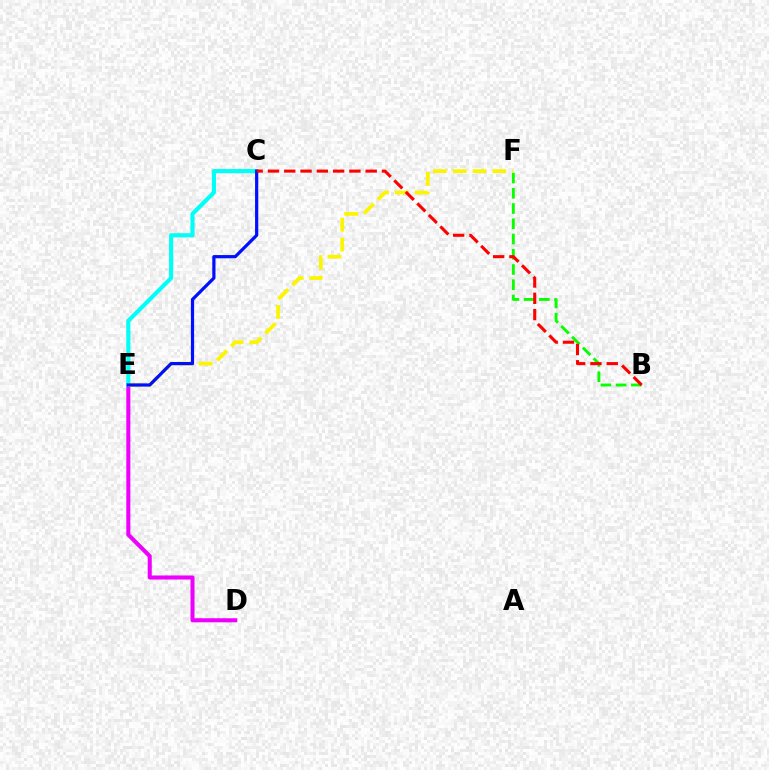{('B', 'F'): [{'color': '#08ff00', 'line_style': 'dashed', 'thickness': 2.07}], ('D', 'E'): [{'color': '#ee00ff', 'line_style': 'solid', 'thickness': 2.92}], ('C', 'E'): [{'color': '#00fff6', 'line_style': 'solid', 'thickness': 2.98}, {'color': '#0010ff', 'line_style': 'solid', 'thickness': 2.31}], ('E', 'F'): [{'color': '#fcf500', 'line_style': 'dashed', 'thickness': 2.69}], ('B', 'C'): [{'color': '#ff0000', 'line_style': 'dashed', 'thickness': 2.21}]}